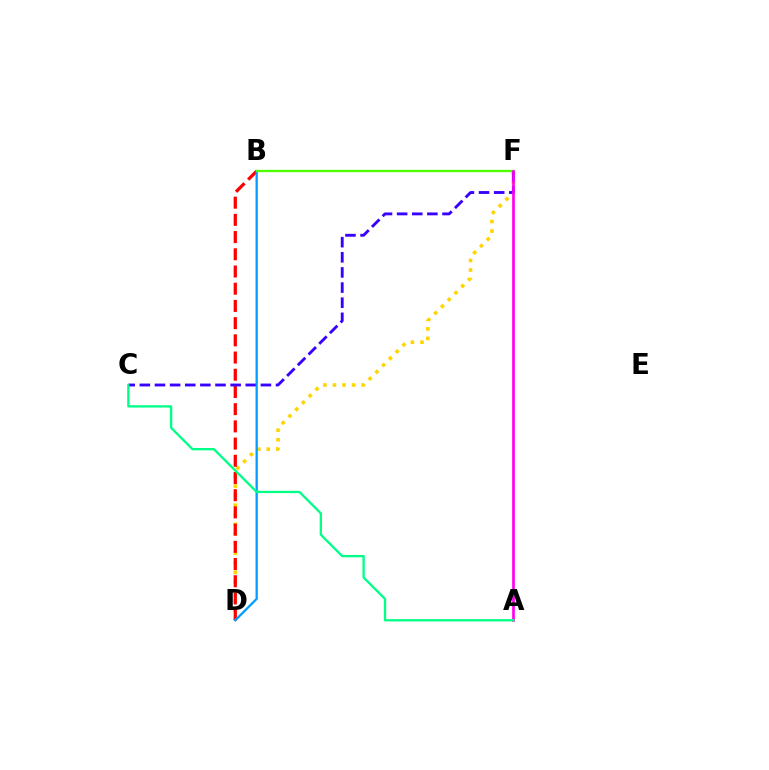{('D', 'F'): [{'color': '#ffd500', 'line_style': 'dotted', 'thickness': 2.6}], ('B', 'D'): [{'color': '#ff0000', 'line_style': 'dashed', 'thickness': 2.34}, {'color': '#009eff', 'line_style': 'solid', 'thickness': 1.65}], ('C', 'F'): [{'color': '#3700ff', 'line_style': 'dashed', 'thickness': 2.06}], ('B', 'F'): [{'color': '#4fff00', 'line_style': 'solid', 'thickness': 1.67}], ('A', 'F'): [{'color': '#ff00ed', 'line_style': 'solid', 'thickness': 1.92}], ('A', 'C'): [{'color': '#00ff86', 'line_style': 'solid', 'thickness': 1.67}]}